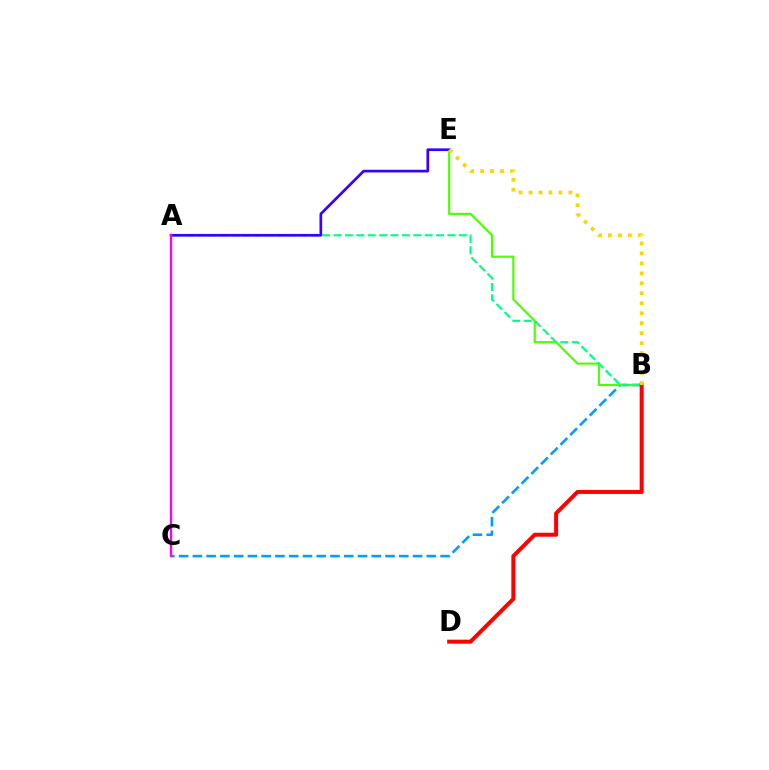{('B', 'C'): [{'color': '#009eff', 'line_style': 'dashed', 'thickness': 1.87}], ('B', 'E'): [{'color': '#4fff00', 'line_style': 'solid', 'thickness': 1.57}, {'color': '#ffd500', 'line_style': 'dotted', 'thickness': 2.71}], ('A', 'B'): [{'color': '#00ff86', 'line_style': 'dashed', 'thickness': 1.55}], ('A', 'E'): [{'color': '#3700ff', 'line_style': 'solid', 'thickness': 1.93}], ('A', 'C'): [{'color': '#ff00ed', 'line_style': 'solid', 'thickness': 1.72}], ('B', 'D'): [{'color': '#ff0000', 'line_style': 'solid', 'thickness': 2.86}]}